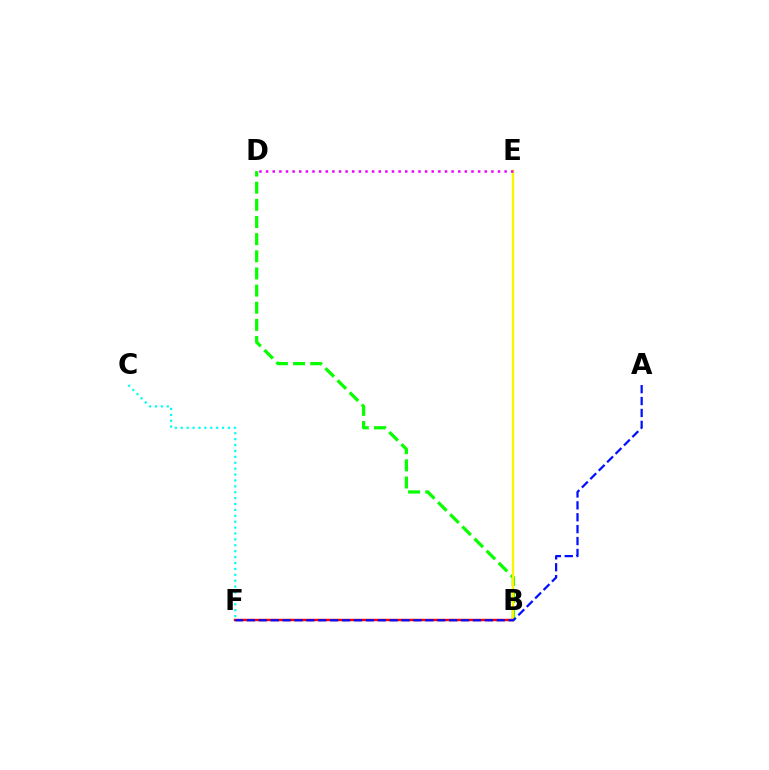{('B', 'D'): [{'color': '#08ff00', 'line_style': 'dashed', 'thickness': 2.33}], ('B', 'E'): [{'color': '#fcf500', 'line_style': 'solid', 'thickness': 1.69}], ('B', 'F'): [{'color': '#ff0000', 'line_style': 'solid', 'thickness': 1.76}], ('C', 'F'): [{'color': '#00fff6', 'line_style': 'dotted', 'thickness': 1.6}], ('D', 'E'): [{'color': '#ee00ff', 'line_style': 'dotted', 'thickness': 1.8}], ('A', 'F'): [{'color': '#0010ff', 'line_style': 'dashed', 'thickness': 1.62}]}